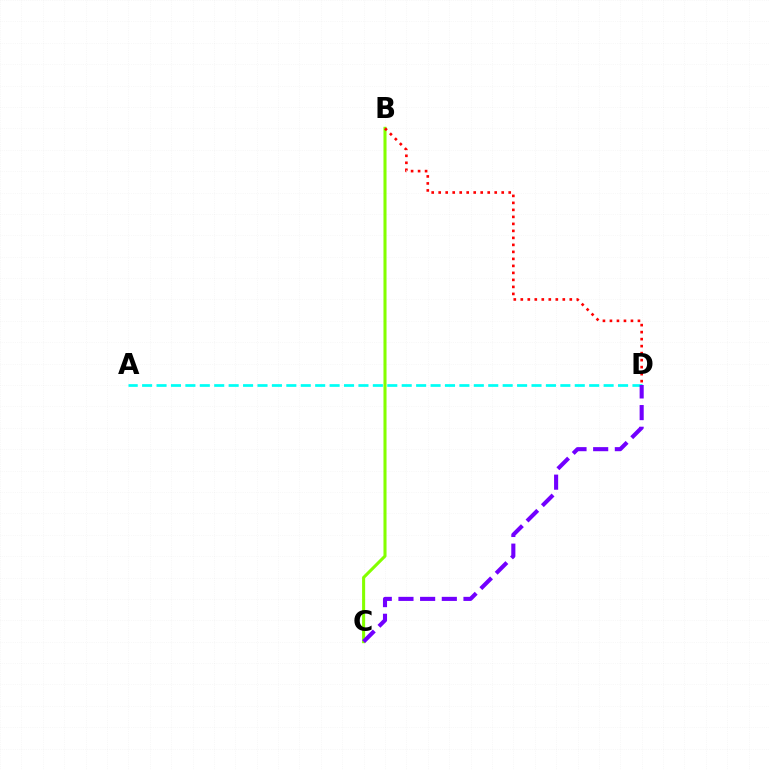{('A', 'D'): [{'color': '#00fff6', 'line_style': 'dashed', 'thickness': 1.96}], ('B', 'C'): [{'color': '#84ff00', 'line_style': 'solid', 'thickness': 2.2}], ('C', 'D'): [{'color': '#7200ff', 'line_style': 'dashed', 'thickness': 2.94}], ('B', 'D'): [{'color': '#ff0000', 'line_style': 'dotted', 'thickness': 1.9}]}